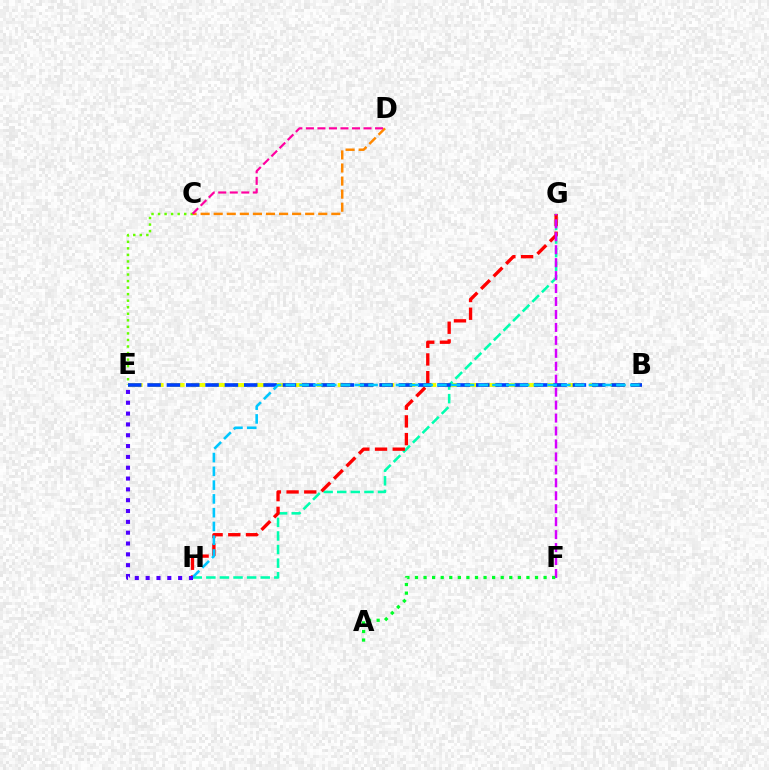{('B', 'E'): [{'color': '#eeff00', 'line_style': 'dashed', 'thickness': 2.85}, {'color': '#003fff', 'line_style': 'dashed', 'thickness': 2.63}], ('C', 'D'): [{'color': '#ff8800', 'line_style': 'dashed', 'thickness': 1.78}, {'color': '#ff00a0', 'line_style': 'dashed', 'thickness': 1.57}], ('C', 'E'): [{'color': '#66ff00', 'line_style': 'dotted', 'thickness': 1.78}], ('G', 'H'): [{'color': '#00ffaf', 'line_style': 'dashed', 'thickness': 1.85}, {'color': '#ff0000', 'line_style': 'dashed', 'thickness': 2.4}], ('F', 'G'): [{'color': '#d600ff', 'line_style': 'dashed', 'thickness': 1.76}], ('B', 'H'): [{'color': '#00c7ff', 'line_style': 'dashed', 'thickness': 1.87}], ('E', 'H'): [{'color': '#4f00ff', 'line_style': 'dotted', 'thickness': 2.94}], ('A', 'F'): [{'color': '#00ff27', 'line_style': 'dotted', 'thickness': 2.33}]}